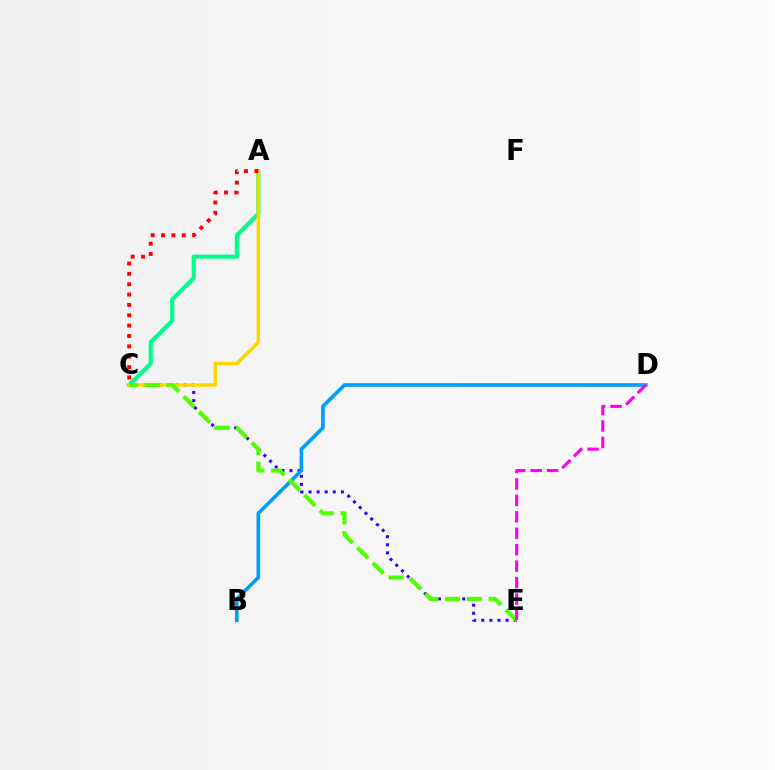{('A', 'C'): [{'color': '#00ff86', 'line_style': 'solid', 'thickness': 2.95}, {'color': '#ffd500', 'line_style': 'solid', 'thickness': 2.49}, {'color': '#ff0000', 'line_style': 'dotted', 'thickness': 2.81}], ('C', 'E'): [{'color': '#3700ff', 'line_style': 'dotted', 'thickness': 2.2}, {'color': '#4fff00', 'line_style': 'dashed', 'thickness': 2.96}], ('B', 'D'): [{'color': '#009eff', 'line_style': 'solid', 'thickness': 2.63}], ('D', 'E'): [{'color': '#ff00ed', 'line_style': 'dashed', 'thickness': 2.23}]}